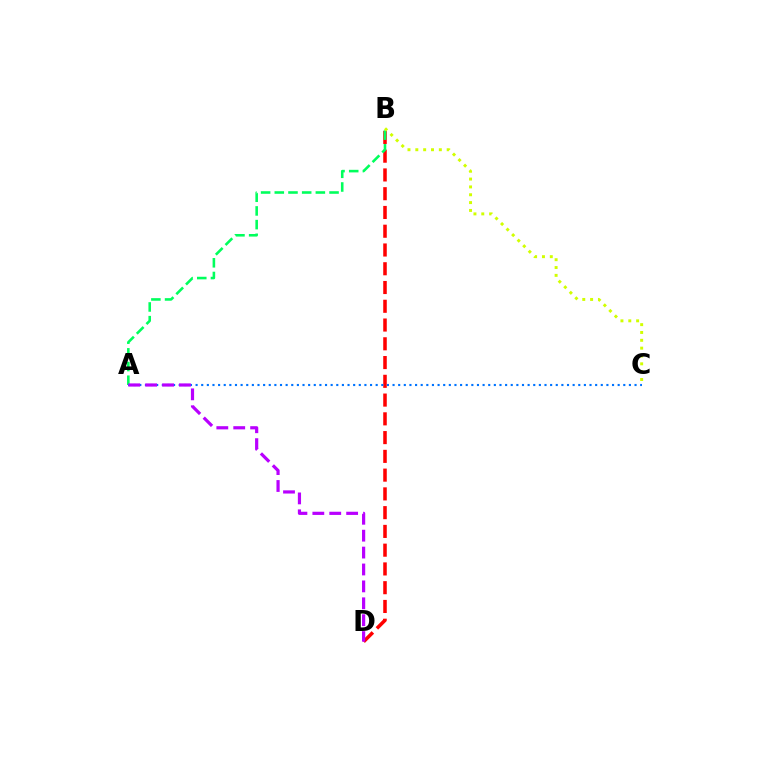{('B', 'D'): [{'color': '#ff0000', 'line_style': 'dashed', 'thickness': 2.55}], ('A', 'B'): [{'color': '#00ff5c', 'line_style': 'dashed', 'thickness': 1.86}], ('A', 'C'): [{'color': '#0074ff', 'line_style': 'dotted', 'thickness': 1.53}], ('A', 'D'): [{'color': '#b900ff', 'line_style': 'dashed', 'thickness': 2.3}], ('B', 'C'): [{'color': '#d1ff00', 'line_style': 'dotted', 'thickness': 2.13}]}